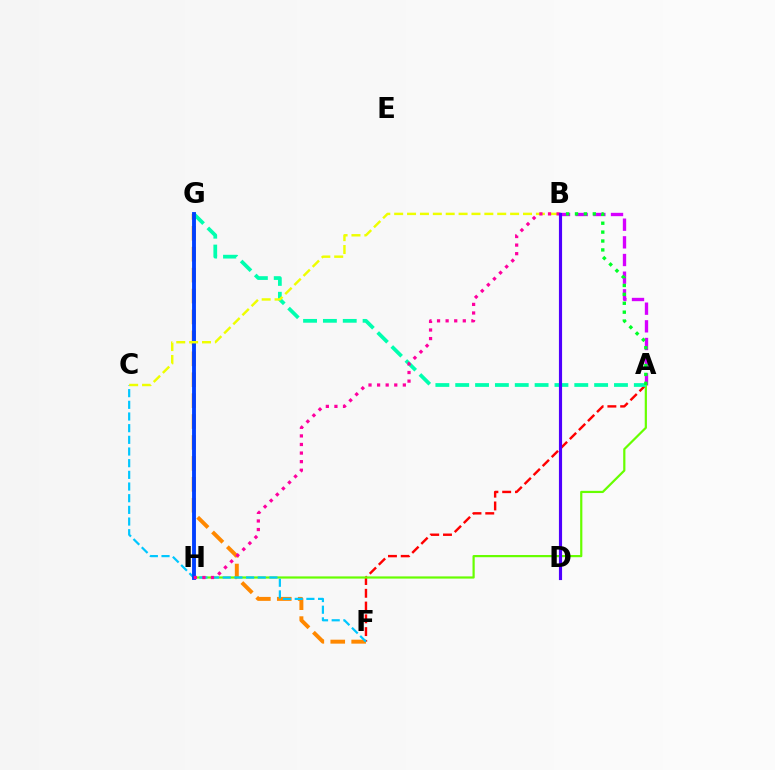{('A', 'F'): [{'color': '#ff0000', 'line_style': 'dashed', 'thickness': 1.73}], ('F', 'G'): [{'color': '#ff8800', 'line_style': 'dashed', 'thickness': 2.84}], ('A', 'B'): [{'color': '#d600ff', 'line_style': 'dashed', 'thickness': 2.4}, {'color': '#00ff27', 'line_style': 'dotted', 'thickness': 2.42}], ('A', 'H'): [{'color': '#66ff00', 'line_style': 'solid', 'thickness': 1.59}], ('C', 'F'): [{'color': '#00c7ff', 'line_style': 'dashed', 'thickness': 1.59}], ('A', 'G'): [{'color': '#00ffaf', 'line_style': 'dashed', 'thickness': 2.7}], ('G', 'H'): [{'color': '#003fff', 'line_style': 'solid', 'thickness': 2.78}], ('B', 'C'): [{'color': '#eeff00', 'line_style': 'dashed', 'thickness': 1.75}], ('B', 'H'): [{'color': '#ff00a0', 'line_style': 'dotted', 'thickness': 2.33}], ('B', 'D'): [{'color': '#4f00ff', 'line_style': 'solid', 'thickness': 2.27}]}